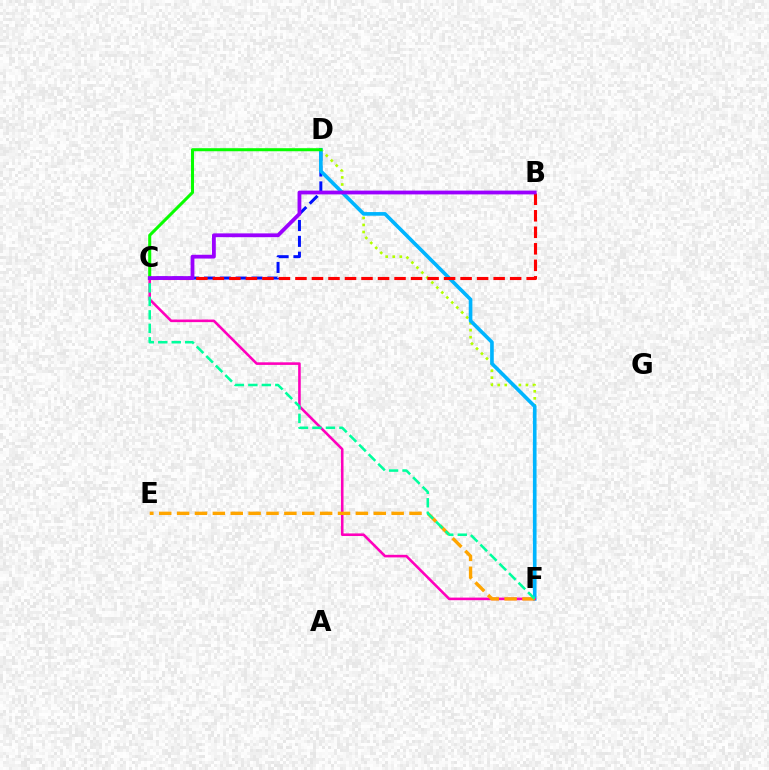{('C', 'D'): [{'color': '#0010ff', 'line_style': 'dashed', 'thickness': 2.15}, {'color': '#08ff00', 'line_style': 'solid', 'thickness': 2.19}], ('D', 'F'): [{'color': '#b3ff00', 'line_style': 'dotted', 'thickness': 1.91}, {'color': '#00b5ff', 'line_style': 'solid', 'thickness': 2.62}], ('C', 'F'): [{'color': '#ff00bd', 'line_style': 'solid', 'thickness': 1.87}, {'color': '#00ff9d', 'line_style': 'dashed', 'thickness': 1.83}], ('E', 'F'): [{'color': '#ffa500', 'line_style': 'dashed', 'thickness': 2.43}], ('B', 'C'): [{'color': '#ff0000', 'line_style': 'dashed', 'thickness': 2.24}, {'color': '#9b00ff', 'line_style': 'solid', 'thickness': 2.73}]}